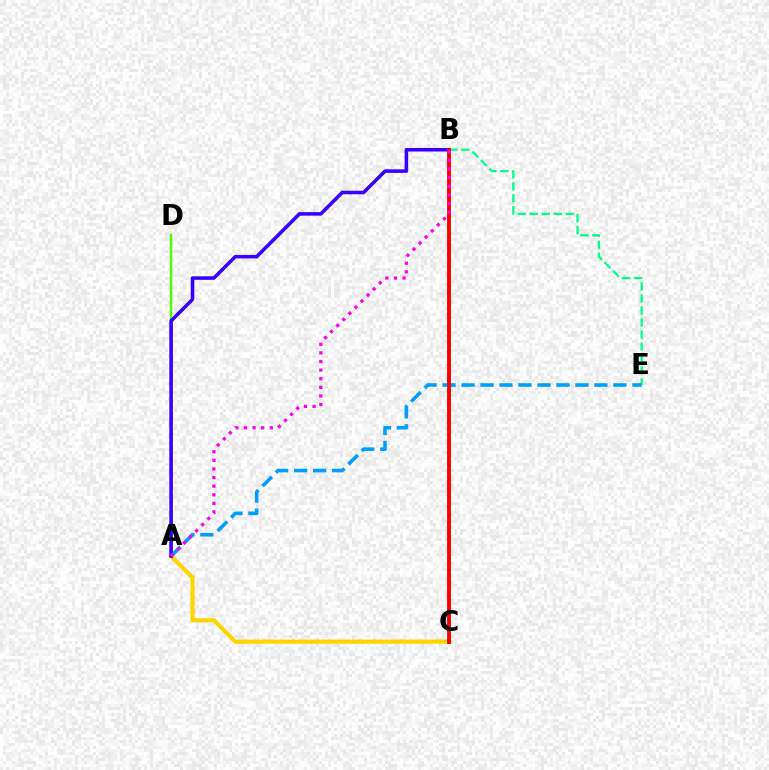{('A', 'C'): [{'color': '#ffd500', 'line_style': 'solid', 'thickness': 2.99}], ('B', 'E'): [{'color': '#00ff86', 'line_style': 'dashed', 'thickness': 1.63}], ('A', 'E'): [{'color': '#009eff', 'line_style': 'dashed', 'thickness': 2.58}], ('A', 'D'): [{'color': '#4fff00', 'line_style': 'solid', 'thickness': 1.76}], ('A', 'B'): [{'color': '#3700ff', 'line_style': 'solid', 'thickness': 2.55}, {'color': '#ff00ed', 'line_style': 'dotted', 'thickness': 2.34}], ('B', 'C'): [{'color': '#ff0000', 'line_style': 'solid', 'thickness': 2.8}]}